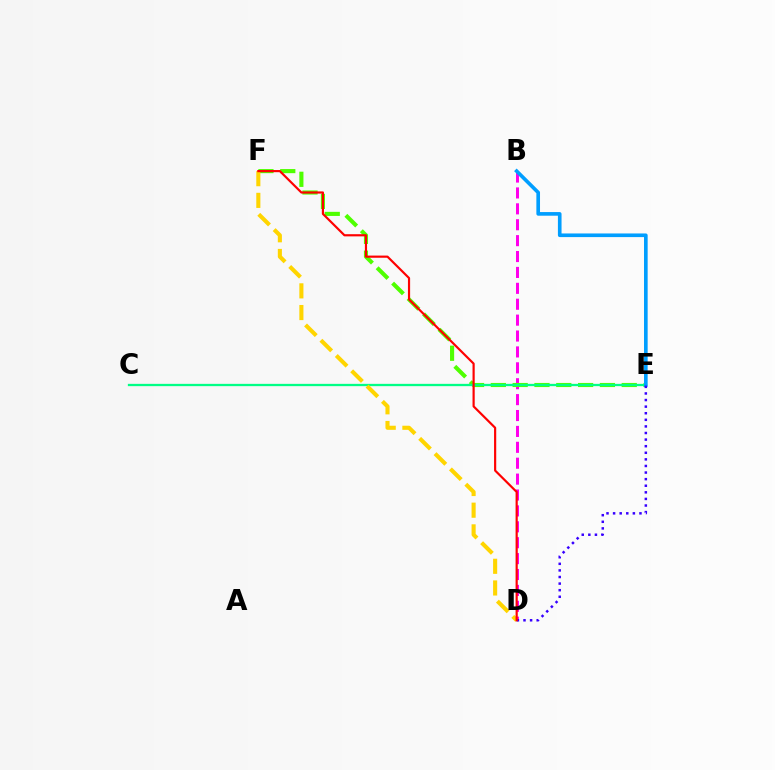{('B', 'D'): [{'color': '#ff00ed', 'line_style': 'dashed', 'thickness': 2.16}], ('E', 'F'): [{'color': '#4fff00', 'line_style': 'dashed', 'thickness': 2.96}], ('C', 'E'): [{'color': '#00ff86', 'line_style': 'solid', 'thickness': 1.65}], ('B', 'E'): [{'color': '#009eff', 'line_style': 'solid', 'thickness': 2.62}], ('D', 'F'): [{'color': '#ffd500', 'line_style': 'dashed', 'thickness': 2.95}, {'color': '#ff0000', 'line_style': 'solid', 'thickness': 1.57}], ('D', 'E'): [{'color': '#3700ff', 'line_style': 'dotted', 'thickness': 1.79}]}